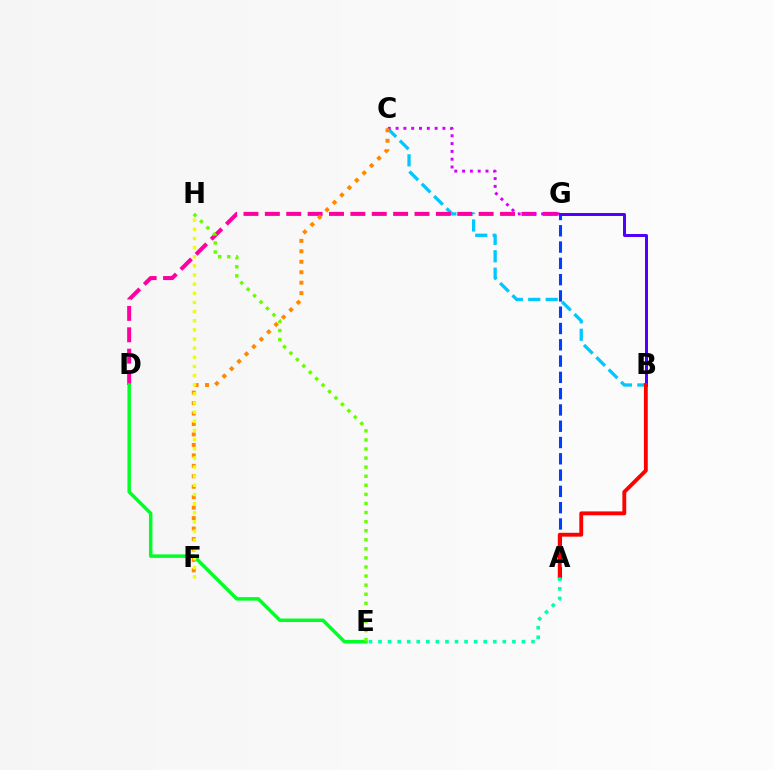{('B', 'C'): [{'color': '#00c7ff', 'line_style': 'dashed', 'thickness': 2.37}], ('D', 'G'): [{'color': '#ff00a0', 'line_style': 'dashed', 'thickness': 2.9}], ('A', 'G'): [{'color': '#003fff', 'line_style': 'dashed', 'thickness': 2.21}], ('D', 'E'): [{'color': '#00ff27', 'line_style': 'solid', 'thickness': 2.51}], ('C', 'G'): [{'color': '#d600ff', 'line_style': 'dotted', 'thickness': 2.12}], ('B', 'G'): [{'color': '#4f00ff', 'line_style': 'solid', 'thickness': 2.14}], ('C', 'F'): [{'color': '#ff8800', 'line_style': 'dotted', 'thickness': 2.84}], ('E', 'H'): [{'color': '#66ff00', 'line_style': 'dotted', 'thickness': 2.47}], ('A', 'B'): [{'color': '#ff0000', 'line_style': 'solid', 'thickness': 2.78}], ('F', 'H'): [{'color': '#eeff00', 'line_style': 'dotted', 'thickness': 2.48}], ('A', 'E'): [{'color': '#00ffaf', 'line_style': 'dotted', 'thickness': 2.6}]}